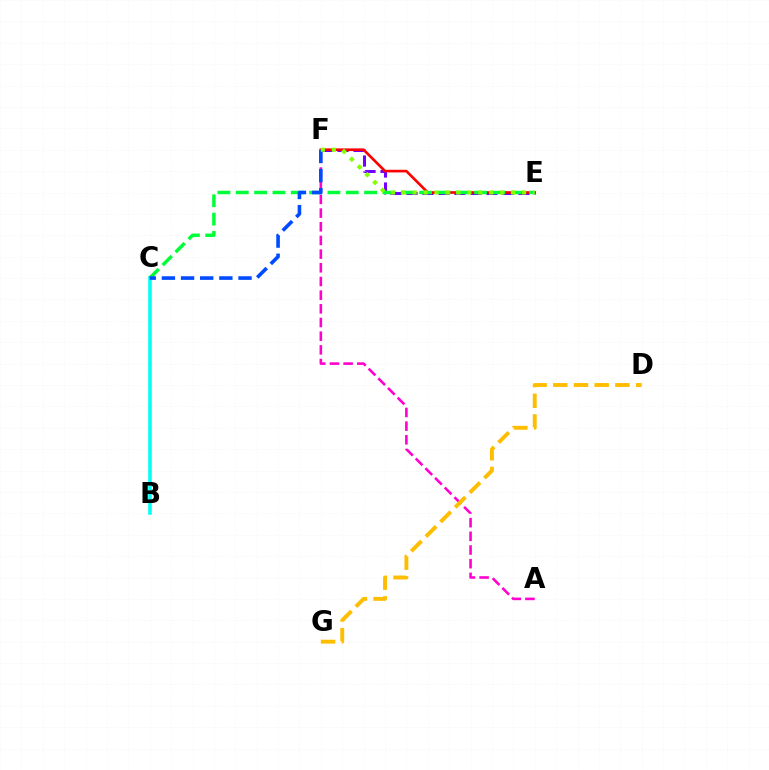{('A', 'F'): [{'color': '#ff00cf', 'line_style': 'dashed', 'thickness': 1.86}], ('B', 'C'): [{'color': '#00fff6', 'line_style': 'solid', 'thickness': 2.57}], ('D', 'G'): [{'color': '#ffbd00', 'line_style': 'dashed', 'thickness': 2.81}], ('E', 'F'): [{'color': '#7200ff', 'line_style': 'dashed', 'thickness': 2.17}, {'color': '#ff0000', 'line_style': 'solid', 'thickness': 1.91}, {'color': '#84ff00', 'line_style': 'dotted', 'thickness': 2.97}], ('C', 'E'): [{'color': '#00ff39', 'line_style': 'dashed', 'thickness': 2.49}], ('C', 'F'): [{'color': '#004bff', 'line_style': 'dashed', 'thickness': 2.6}]}